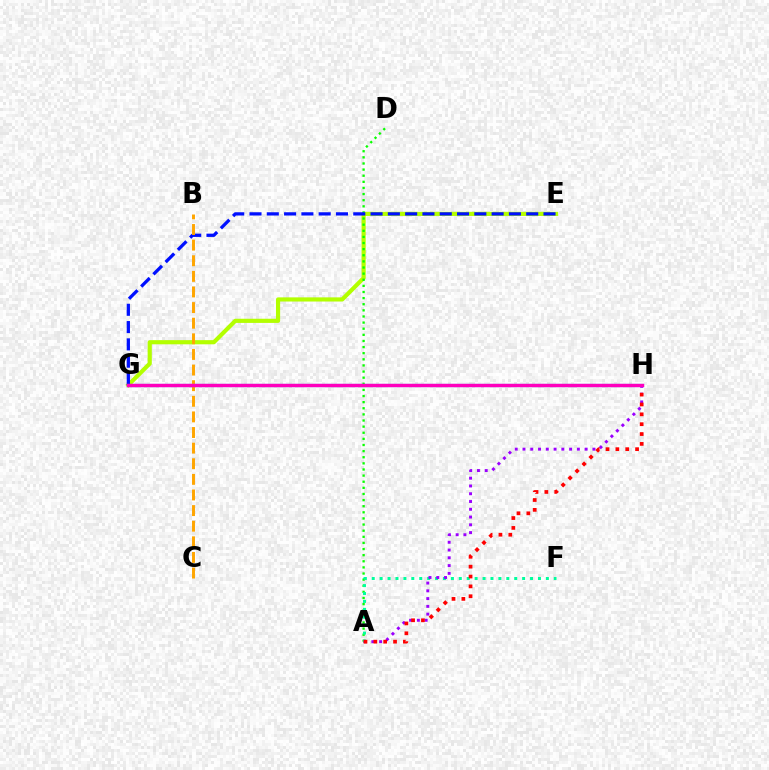{('E', 'G'): [{'color': '#b3ff00', 'line_style': 'solid', 'thickness': 2.99}, {'color': '#0010ff', 'line_style': 'dashed', 'thickness': 2.35}], ('A', 'D'): [{'color': '#08ff00', 'line_style': 'dotted', 'thickness': 1.66}], ('A', 'F'): [{'color': '#00ff9d', 'line_style': 'dotted', 'thickness': 2.15}], ('A', 'H'): [{'color': '#9b00ff', 'line_style': 'dotted', 'thickness': 2.11}, {'color': '#ff0000', 'line_style': 'dotted', 'thickness': 2.68}], ('B', 'C'): [{'color': '#ffa500', 'line_style': 'dashed', 'thickness': 2.12}], ('G', 'H'): [{'color': '#00b5ff', 'line_style': 'solid', 'thickness': 2.28}, {'color': '#ff00bd', 'line_style': 'solid', 'thickness': 2.45}]}